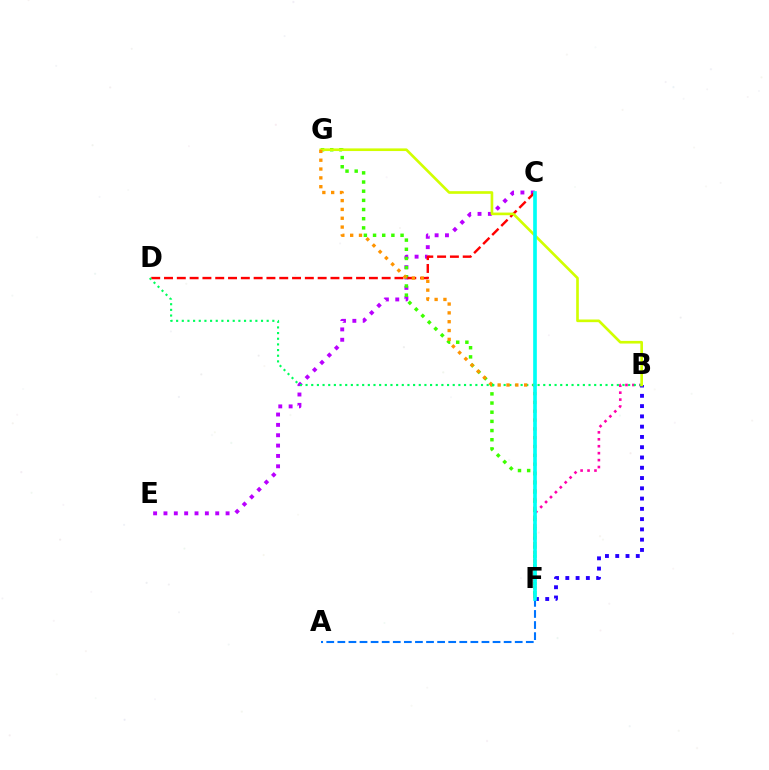{('C', 'E'): [{'color': '#b900ff', 'line_style': 'dotted', 'thickness': 2.81}], ('F', 'G'): [{'color': '#3dff00', 'line_style': 'dotted', 'thickness': 2.49}, {'color': '#ff9400', 'line_style': 'dotted', 'thickness': 2.4}], ('B', 'F'): [{'color': '#ff00ac', 'line_style': 'dotted', 'thickness': 1.88}, {'color': '#2500ff', 'line_style': 'dotted', 'thickness': 2.79}], ('C', 'D'): [{'color': '#ff0000', 'line_style': 'dashed', 'thickness': 1.74}], ('A', 'F'): [{'color': '#0074ff', 'line_style': 'dashed', 'thickness': 1.51}], ('B', 'D'): [{'color': '#00ff5c', 'line_style': 'dotted', 'thickness': 1.54}], ('B', 'G'): [{'color': '#d1ff00', 'line_style': 'solid', 'thickness': 1.91}], ('C', 'F'): [{'color': '#00fff6', 'line_style': 'solid', 'thickness': 2.64}]}